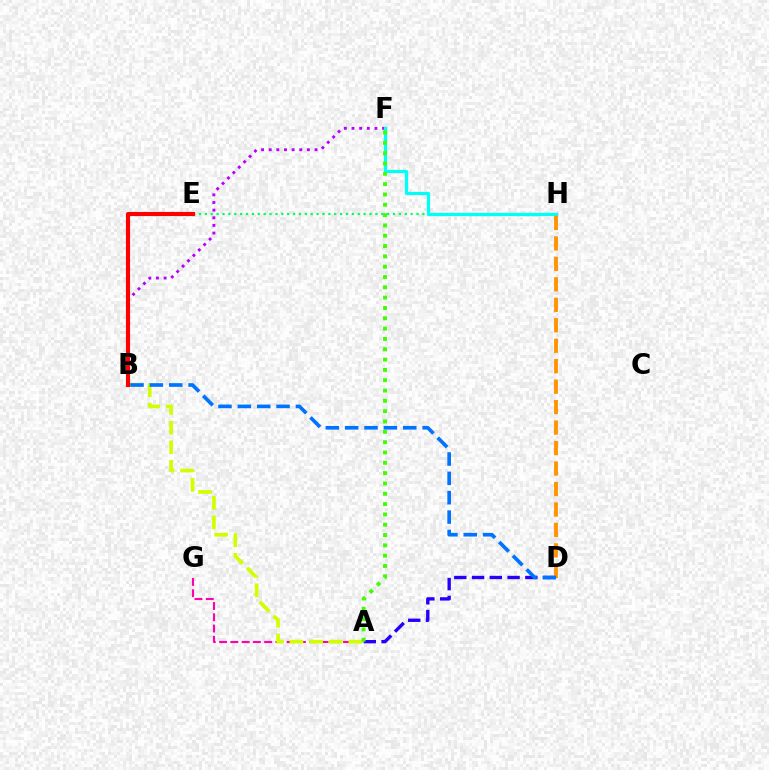{('A', 'G'): [{'color': '#ff00ac', 'line_style': 'dashed', 'thickness': 1.53}], ('A', 'B'): [{'color': '#d1ff00', 'line_style': 'dashed', 'thickness': 2.67}], ('A', 'D'): [{'color': '#2500ff', 'line_style': 'dashed', 'thickness': 2.41}], ('B', 'F'): [{'color': '#b900ff', 'line_style': 'dotted', 'thickness': 2.08}], ('E', 'H'): [{'color': '#00ff5c', 'line_style': 'dotted', 'thickness': 1.6}], ('F', 'H'): [{'color': '#00fff6', 'line_style': 'solid', 'thickness': 2.3}], ('A', 'F'): [{'color': '#3dff00', 'line_style': 'dotted', 'thickness': 2.8}], ('B', 'E'): [{'color': '#ff0000', 'line_style': 'solid', 'thickness': 2.97}], ('D', 'H'): [{'color': '#ff9400', 'line_style': 'dashed', 'thickness': 2.78}], ('B', 'D'): [{'color': '#0074ff', 'line_style': 'dashed', 'thickness': 2.63}]}